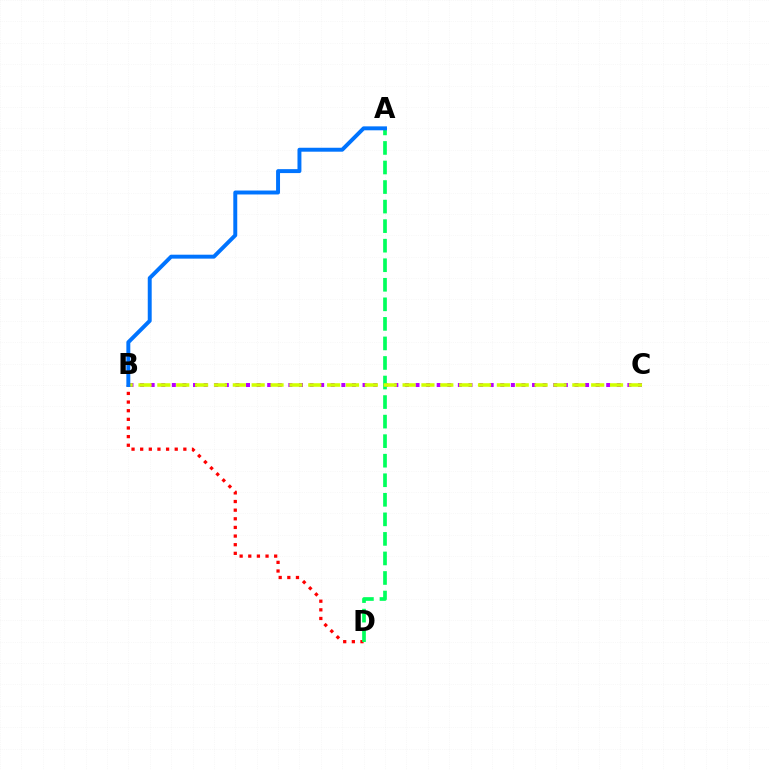{('B', 'D'): [{'color': '#ff0000', 'line_style': 'dotted', 'thickness': 2.35}], ('B', 'C'): [{'color': '#b900ff', 'line_style': 'dotted', 'thickness': 2.88}, {'color': '#d1ff00', 'line_style': 'dashed', 'thickness': 2.56}], ('A', 'D'): [{'color': '#00ff5c', 'line_style': 'dashed', 'thickness': 2.66}], ('A', 'B'): [{'color': '#0074ff', 'line_style': 'solid', 'thickness': 2.84}]}